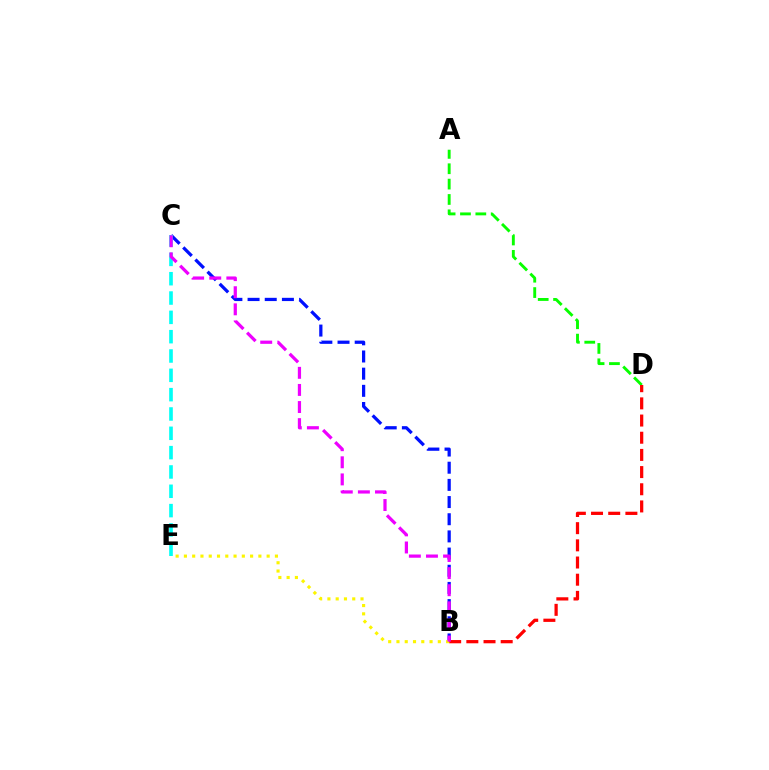{('B', 'C'): [{'color': '#0010ff', 'line_style': 'dashed', 'thickness': 2.33}, {'color': '#ee00ff', 'line_style': 'dashed', 'thickness': 2.32}], ('A', 'D'): [{'color': '#08ff00', 'line_style': 'dashed', 'thickness': 2.09}], ('B', 'D'): [{'color': '#ff0000', 'line_style': 'dashed', 'thickness': 2.33}], ('C', 'E'): [{'color': '#00fff6', 'line_style': 'dashed', 'thickness': 2.63}], ('B', 'E'): [{'color': '#fcf500', 'line_style': 'dotted', 'thickness': 2.25}]}